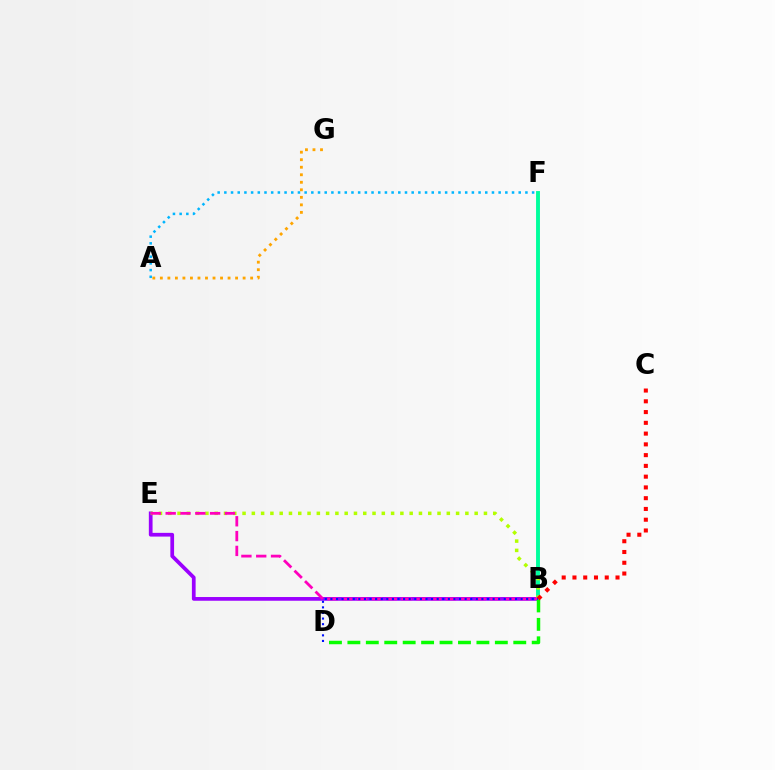{('A', 'F'): [{'color': '#00b5ff', 'line_style': 'dotted', 'thickness': 1.82}], ('A', 'G'): [{'color': '#ffa500', 'line_style': 'dotted', 'thickness': 2.04}], ('B', 'E'): [{'color': '#9b00ff', 'line_style': 'solid', 'thickness': 2.68}, {'color': '#b3ff00', 'line_style': 'dotted', 'thickness': 2.52}, {'color': '#ff00bd', 'line_style': 'dashed', 'thickness': 2.01}], ('B', 'F'): [{'color': '#00ff9d', 'line_style': 'solid', 'thickness': 2.8}], ('B', 'D'): [{'color': '#08ff00', 'line_style': 'dashed', 'thickness': 2.5}, {'color': '#0010ff', 'line_style': 'dotted', 'thickness': 1.52}], ('B', 'C'): [{'color': '#ff0000', 'line_style': 'dotted', 'thickness': 2.92}]}